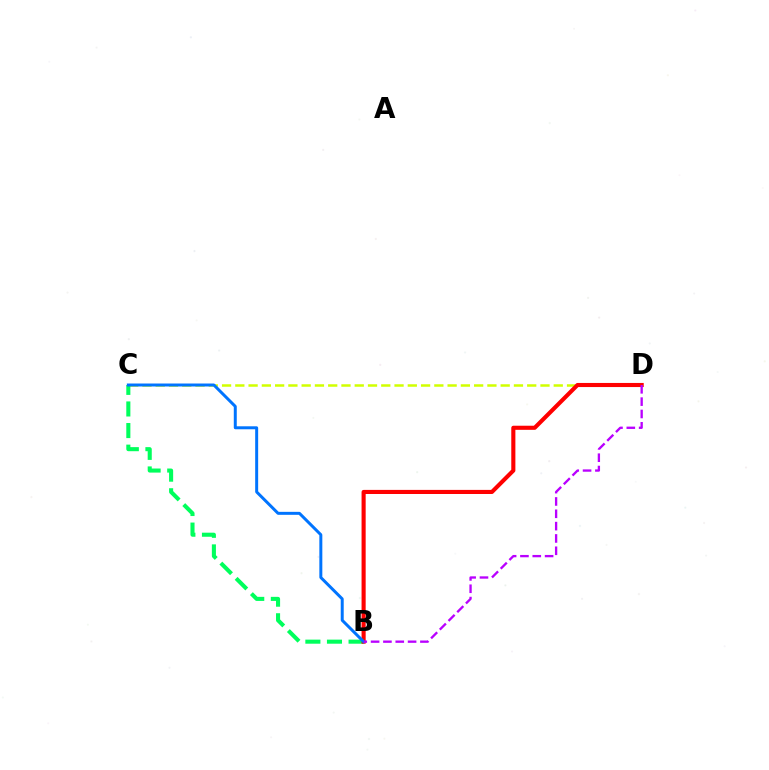{('C', 'D'): [{'color': '#d1ff00', 'line_style': 'dashed', 'thickness': 1.8}], ('B', 'C'): [{'color': '#00ff5c', 'line_style': 'dashed', 'thickness': 2.93}, {'color': '#0074ff', 'line_style': 'solid', 'thickness': 2.14}], ('B', 'D'): [{'color': '#ff0000', 'line_style': 'solid', 'thickness': 2.95}, {'color': '#b900ff', 'line_style': 'dashed', 'thickness': 1.68}]}